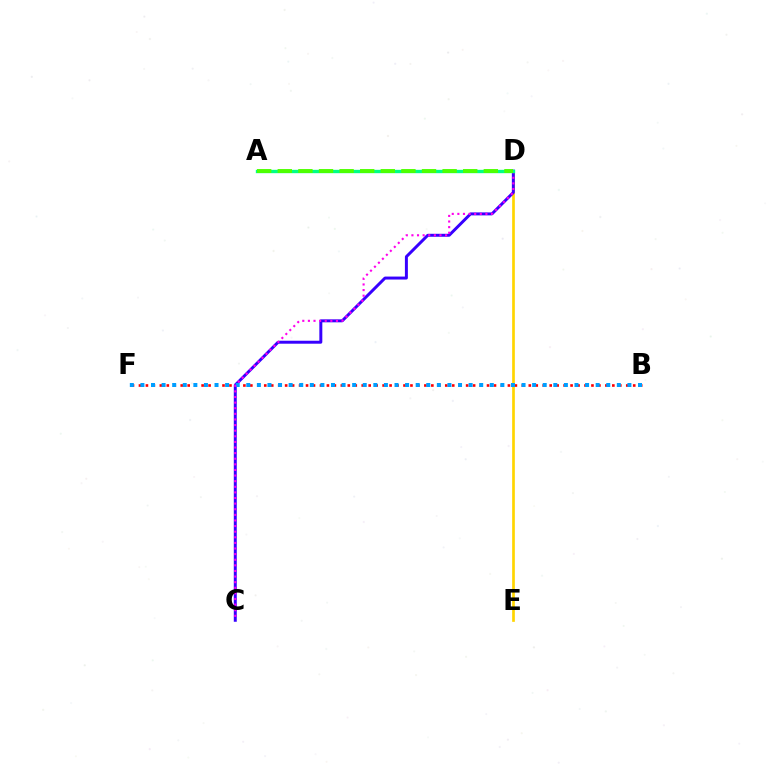{('B', 'F'): [{'color': '#ff0000', 'line_style': 'dotted', 'thickness': 1.89}, {'color': '#009eff', 'line_style': 'dotted', 'thickness': 2.88}], ('D', 'E'): [{'color': '#ffd500', 'line_style': 'solid', 'thickness': 1.93}], ('C', 'D'): [{'color': '#3700ff', 'line_style': 'solid', 'thickness': 2.14}, {'color': '#ff00ed', 'line_style': 'dotted', 'thickness': 1.52}], ('A', 'D'): [{'color': '#00ff86', 'line_style': 'solid', 'thickness': 2.41}, {'color': '#4fff00', 'line_style': 'dashed', 'thickness': 2.8}]}